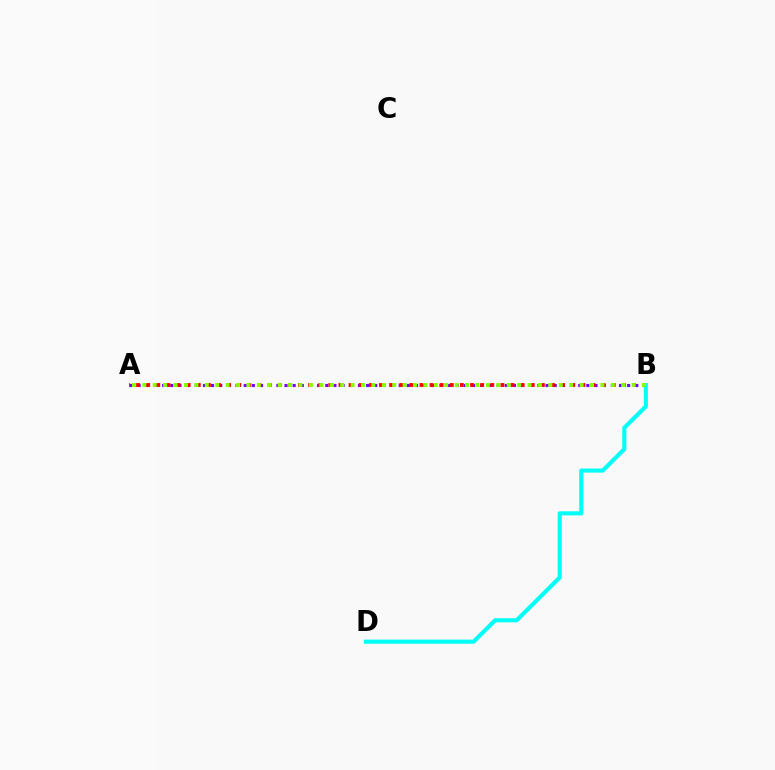{('A', 'B'): [{'color': '#7200ff', 'line_style': 'dotted', 'thickness': 2.22}, {'color': '#ff0000', 'line_style': 'dotted', 'thickness': 2.75}, {'color': '#84ff00', 'line_style': 'dotted', 'thickness': 2.83}], ('B', 'D'): [{'color': '#00fff6', 'line_style': 'solid', 'thickness': 2.95}]}